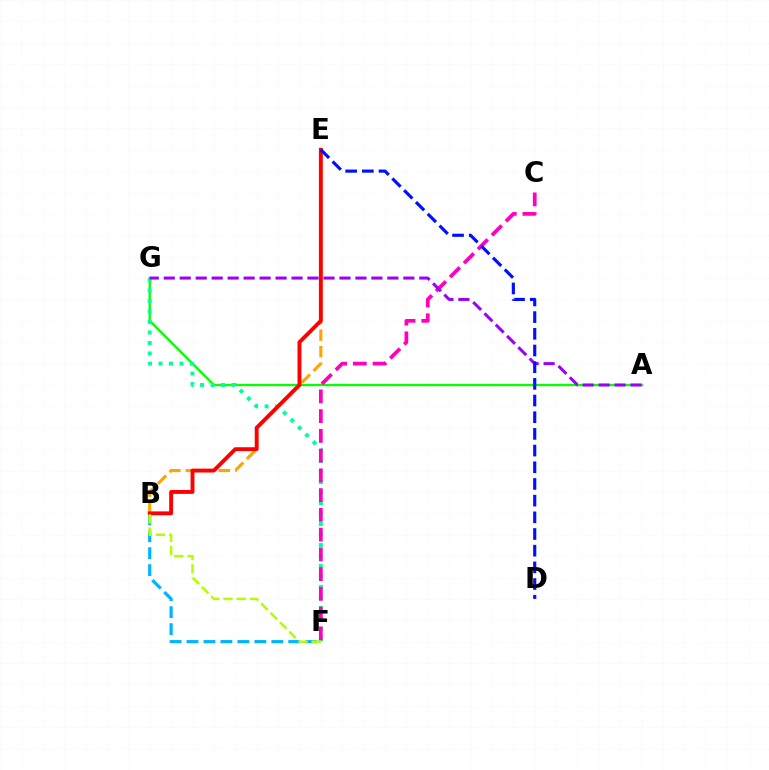{('A', 'G'): [{'color': '#08ff00', 'line_style': 'solid', 'thickness': 1.68}, {'color': '#9b00ff', 'line_style': 'dashed', 'thickness': 2.17}], ('B', 'F'): [{'color': '#00b5ff', 'line_style': 'dashed', 'thickness': 2.3}, {'color': '#b3ff00', 'line_style': 'dashed', 'thickness': 1.8}], ('B', 'E'): [{'color': '#ffa500', 'line_style': 'dashed', 'thickness': 2.24}, {'color': '#ff0000', 'line_style': 'solid', 'thickness': 2.79}], ('F', 'G'): [{'color': '#00ff9d', 'line_style': 'dotted', 'thickness': 2.85}], ('C', 'F'): [{'color': '#ff00bd', 'line_style': 'dashed', 'thickness': 2.68}], ('D', 'E'): [{'color': '#0010ff', 'line_style': 'dashed', 'thickness': 2.27}]}